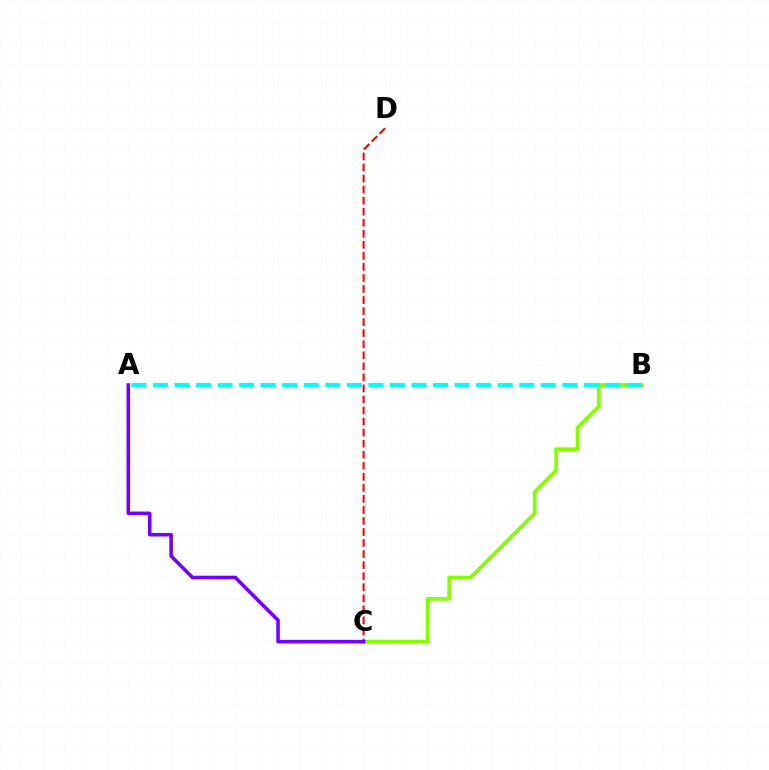{('C', 'D'): [{'color': '#ff0000', 'line_style': 'dashed', 'thickness': 1.5}], ('B', 'C'): [{'color': '#84ff00', 'line_style': 'solid', 'thickness': 2.67}], ('A', 'B'): [{'color': '#00fff6', 'line_style': 'dashed', 'thickness': 2.93}], ('A', 'C'): [{'color': '#7200ff', 'line_style': 'solid', 'thickness': 2.57}]}